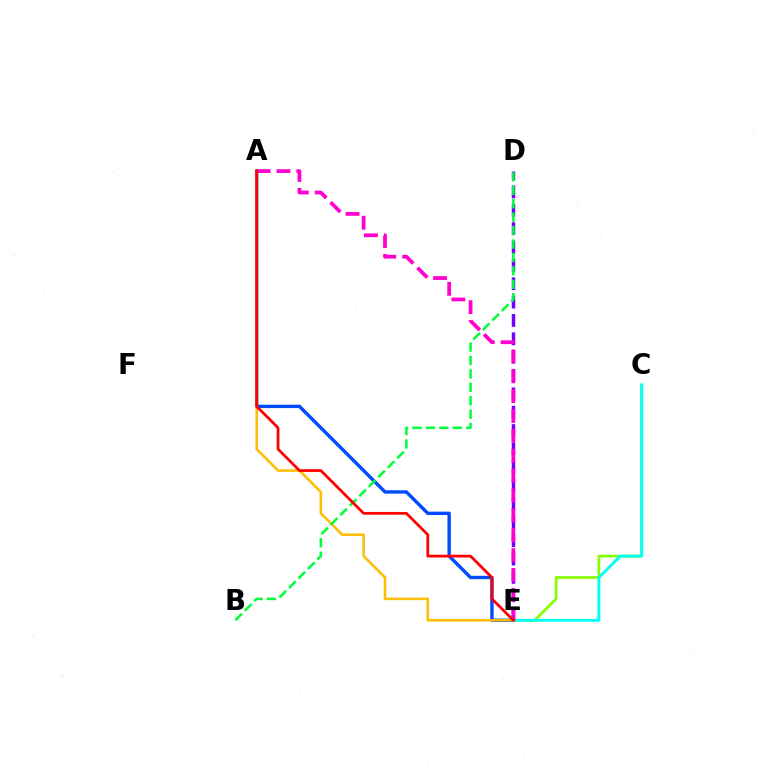{('A', 'E'): [{'color': '#004bff', 'line_style': 'solid', 'thickness': 2.43}, {'color': '#ffbd00', 'line_style': 'solid', 'thickness': 1.82}, {'color': '#ff00cf', 'line_style': 'dashed', 'thickness': 2.7}, {'color': '#ff0000', 'line_style': 'solid', 'thickness': 1.98}], ('C', 'E'): [{'color': '#84ff00', 'line_style': 'solid', 'thickness': 1.95}, {'color': '#00fff6', 'line_style': 'solid', 'thickness': 2.08}], ('D', 'E'): [{'color': '#7200ff', 'line_style': 'dashed', 'thickness': 2.49}], ('B', 'D'): [{'color': '#00ff39', 'line_style': 'dashed', 'thickness': 1.82}]}